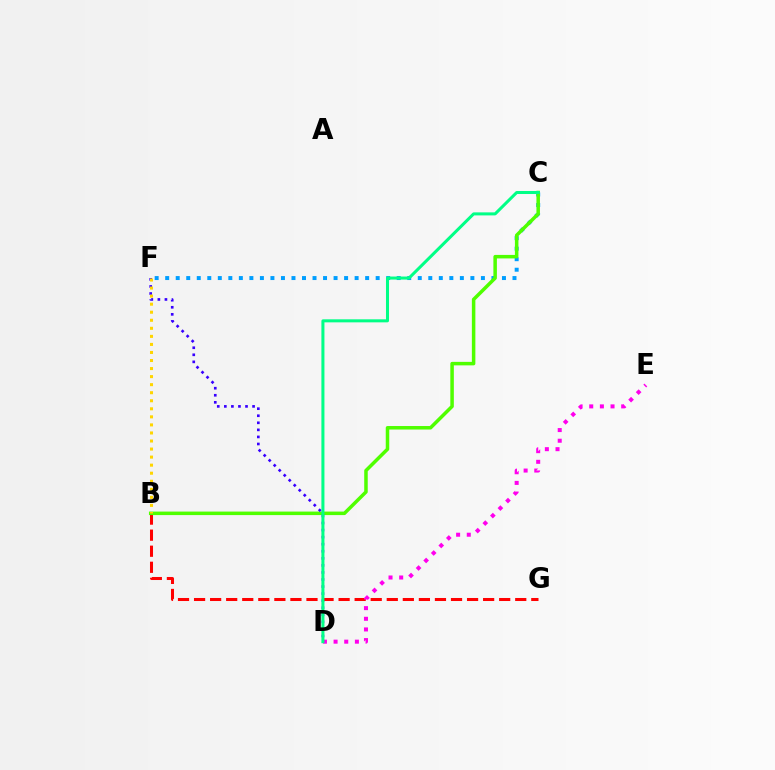{('C', 'F'): [{'color': '#009eff', 'line_style': 'dotted', 'thickness': 2.86}], ('B', 'G'): [{'color': '#ff0000', 'line_style': 'dashed', 'thickness': 2.18}], ('B', 'C'): [{'color': '#4fff00', 'line_style': 'solid', 'thickness': 2.52}], ('D', 'F'): [{'color': '#3700ff', 'line_style': 'dotted', 'thickness': 1.92}], ('B', 'F'): [{'color': '#ffd500', 'line_style': 'dotted', 'thickness': 2.19}], ('D', 'E'): [{'color': '#ff00ed', 'line_style': 'dotted', 'thickness': 2.89}], ('C', 'D'): [{'color': '#00ff86', 'line_style': 'solid', 'thickness': 2.18}]}